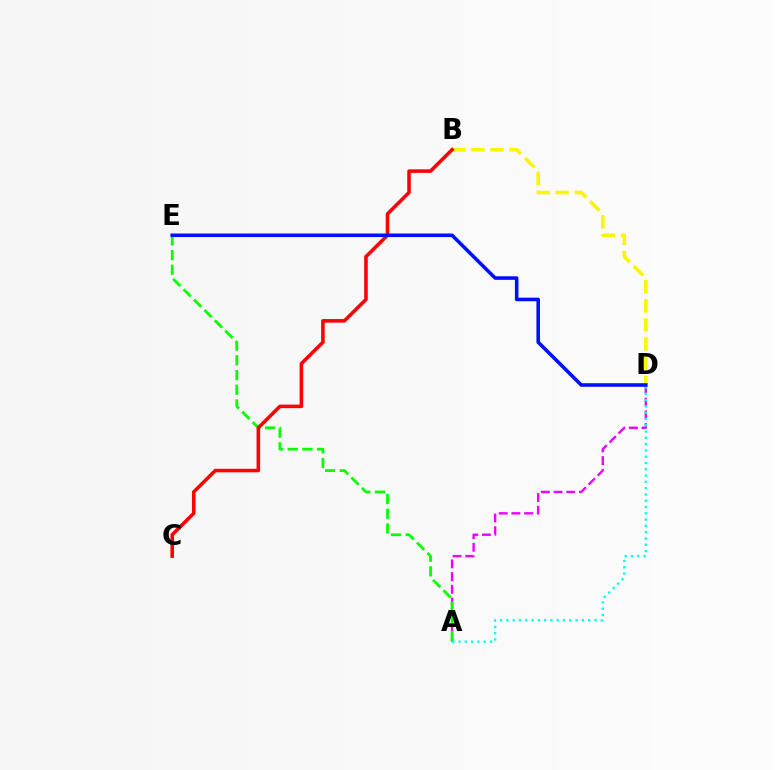{('B', 'D'): [{'color': '#fcf500', 'line_style': 'dashed', 'thickness': 2.59}], ('A', 'D'): [{'color': '#ee00ff', 'line_style': 'dashed', 'thickness': 1.73}, {'color': '#00fff6', 'line_style': 'dotted', 'thickness': 1.71}], ('A', 'E'): [{'color': '#08ff00', 'line_style': 'dashed', 'thickness': 1.99}], ('B', 'C'): [{'color': '#ff0000', 'line_style': 'solid', 'thickness': 2.56}], ('D', 'E'): [{'color': '#0010ff', 'line_style': 'solid', 'thickness': 2.57}]}